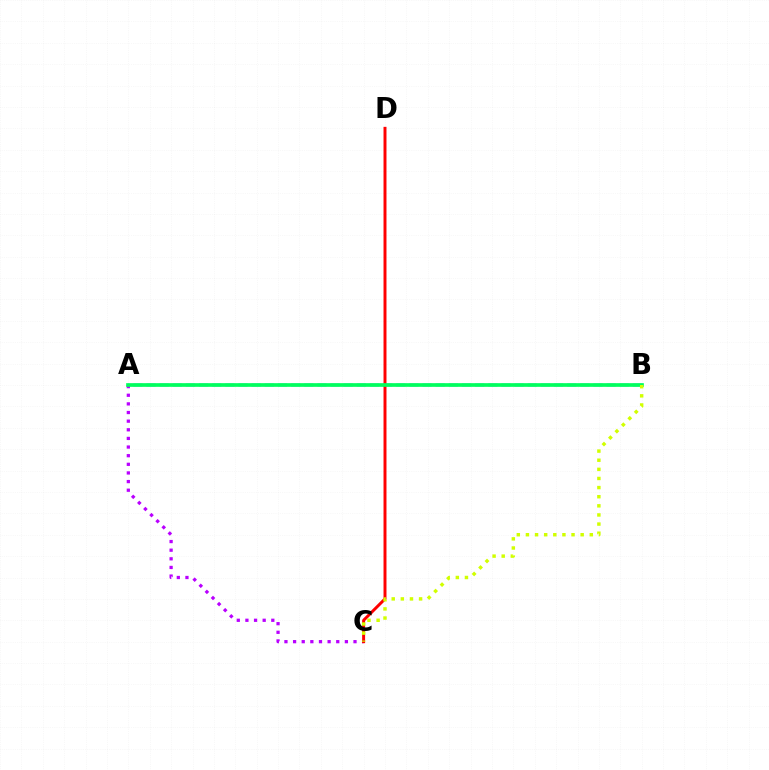{('A', 'B'): [{'color': '#0074ff', 'line_style': 'dashed', 'thickness': 1.79}, {'color': '#00ff5c', 'line_style': 'solid', 'thickness': 2.65}], ('A', 'C'): [{'color': '#b900ff', 'line_style': 'dotted', 'thickness': 2.35}], ('C', 'D'): [{'color': '#ff0000', 'line_style': 'solid', 'thickness': 2.13}], ('B', 'C'): [{'color': '#d1ff00', 'line_style': 'dotted', 'thickness': 2.48}]}